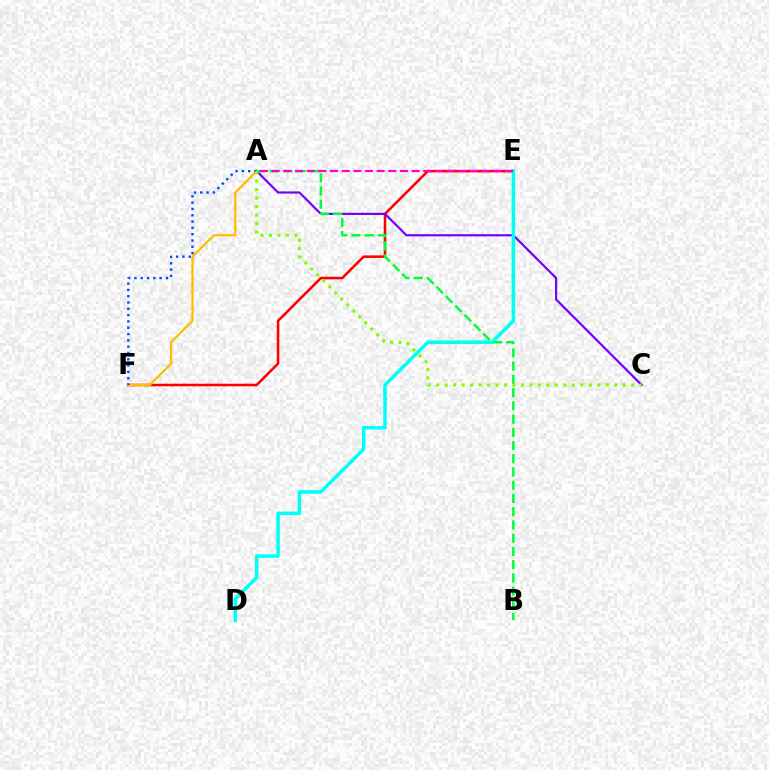{('E', 'F'): [{'color': '#ff0000', 'line_style': 'solid', 'thickness': 1.83}], ('A', 'C'): [{'color': '#7200ff', 'line_style': 'solid', 'thickness': 1.58}, {'color': '#84ff00', 'line_style': 'dotted', 'thickness': 2.3}], ('D', 'E'): [{'color': '#00fff6', 'line_style': 'solid', 'thickness': 2.52}], ('A', 'F'): [{'color': '#ffbd00', 'line_style': 'solid', 'thickness': 1.62}, {'color': '#004bff', 'line_style': 'dotted', 'thickness': 1.71}], ('A', 'B'): [{'color': '#00ff39', 'line_style': 'dashed', 'thickness': 1.8}], ('A', 'E'): [{'color': '#ff00cf', 'line_style': 'dashed', 'thickness': 1.58}]}